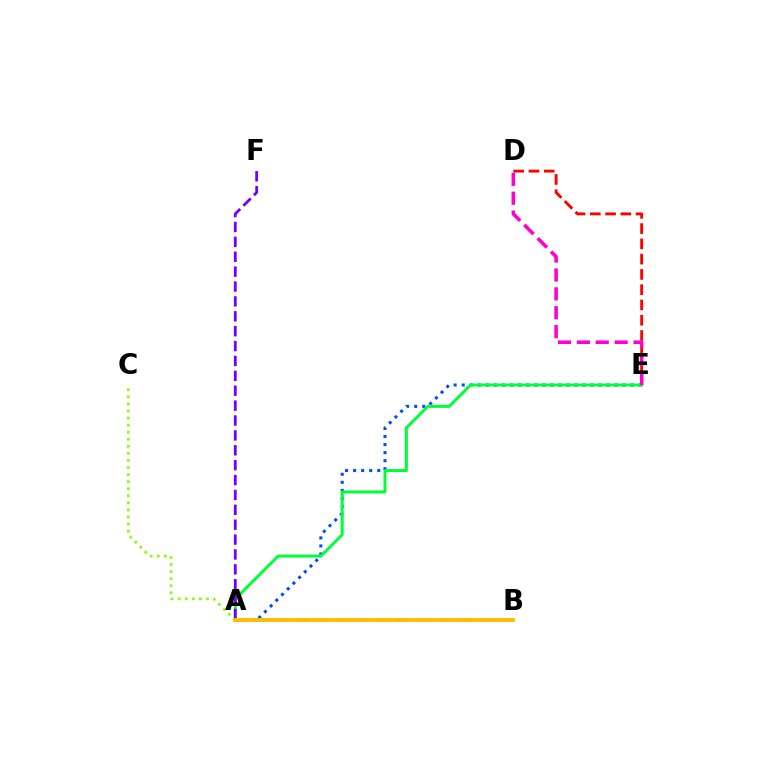{('D', 'E'): [{'color': '#ff0000', 'line_style': 'dashed', 'thickness': 2.07}, {'color': '#ff00cf', 'line_style': 'dashed', 'thickness': 2.57}], ('A', 'B'): [{'color': '#00fff6', 'line_style': 'dashed', 'thickness': 2.78}, {'color': '#ffbd00', 'line_style': 'solid', 'thickness': 2.78}], ('A', 'E'): [{'color': '#004bff', 'line_style': 'dotted', 'thickness': 2.19}, {'color': '#00ff39', 'line_style': 'solid', 'thickness': 2.14}], ('A', 'C'): [{'color': '#84ff00', 'line_style': 'dotted', 'thickness': 1.92}], ('A', 'F'): [{'color': '#7200ff', 'line_style': 'dashed', 'thickness': 2.02}]}